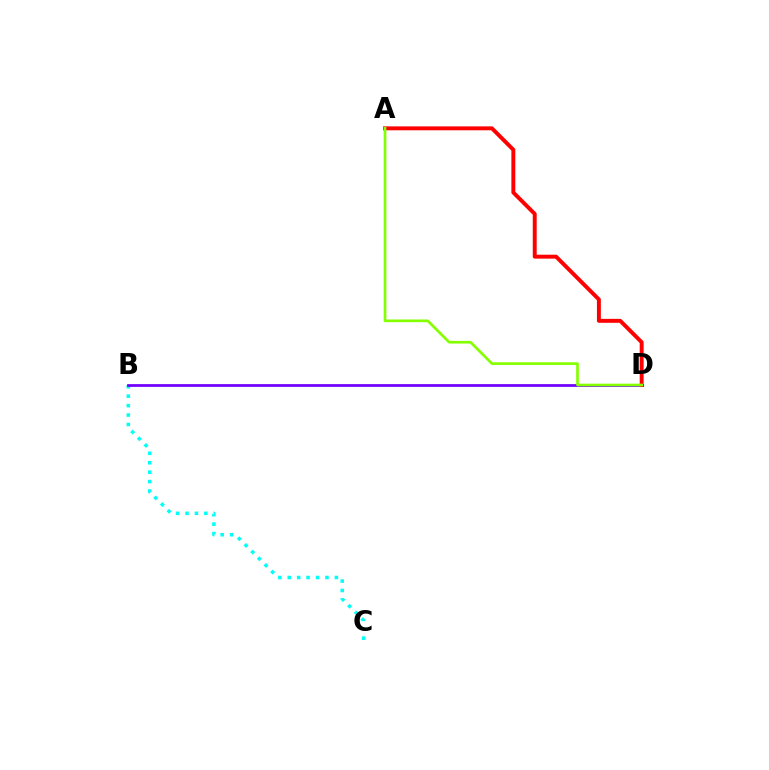{('B', 'C'): [{'color': '#00fff6', 'line_style': 'dotted', 'thickness': 2.56}], ('B', 'D'): [{'color': '#7200ff', 'line_style': 'solid', 'thickness': 1.99}], ('A', 'D'): [{'color': '#ff0000', 'line_style': 'solid', 'thickness': 2.83}, {'color': '#84ff00', 'line_style': 'solid', 'thickness': 1.93}]}